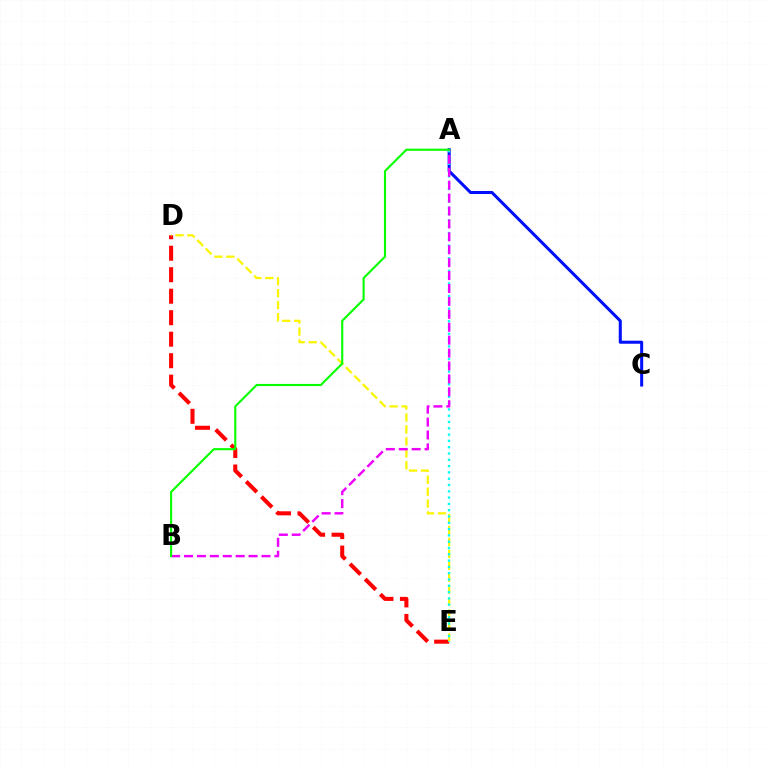{('D', 'E'): [{'color': '#ff0000', 'line_style': 'dashed', 'thickness': 2.92}, {'color': '#fcf500', 'line_style': 'dashed', 'thickness': 1.62}], ('A', 'C'): [{'color': '#0010ff', 'line_style': 'solid', 'thickness': 2.19}], ('A', 'E'): [{'color': '#00fff6', 'line_style': 'dotted', 'thickness': 1.71}], ('A', 'B'): [{'color': '#ee00ff', 'line_style': 'dashed', 'thickness': 1.75}, {'color': '#08ff00', 'line_style': 'solid', 'thickness': 1.53}]}